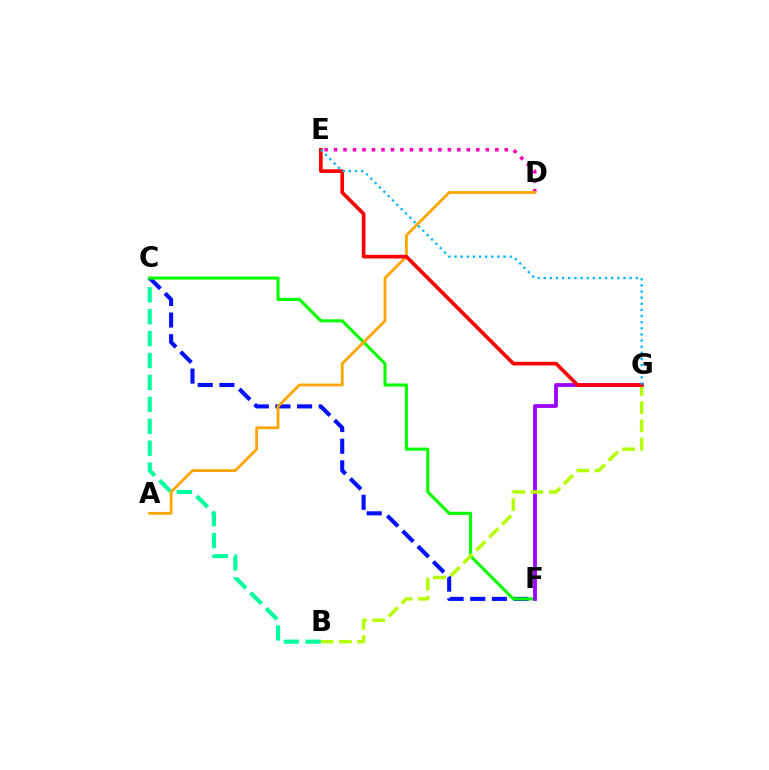{('D', 'E'): [{'color': '#ff00bd', 'line_style': 'dotted', 'thickness': 2.58}], ('B', 'C'): [{'color': '#00ff9d', 'line_style': 'dashed', 'thickness': 2.98}], ('C', 'F'): [{'color': '#0010ff', 'line_style': 'dashed', 'thickness': 2.94}, {'color': '#08ff00', 'line_style': 'solid', 'thickness': 2.22}], ('F', 'G'): [{'color': '#9b00ff', 'line_style': 'solid', 'thickness': 2.72}], ('A', 'D'): [{'color': '#ffa500', 'line_style': 'solid', 'thickness': 2.02}], ('B', 'G'): [{'color': '#b3ff00', 'line_style': 'dashed', 'thickness': 2.47}], ('E', 'G'): [{'color': '#ff0000', 'line_style': 'solid', 'thickness': 2.63}, {'color': '#00b5ff', 'line_style': 'dotted', 'thickness': 1.67}]}